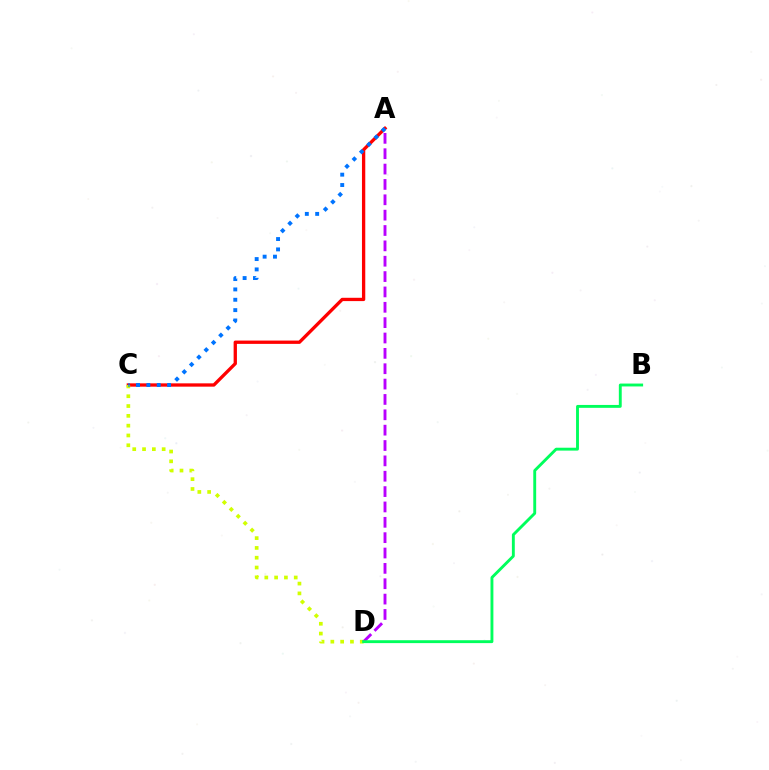{('A', 'C'): [{'color': '#ff0000', 'line_style': 'solid', 'thickness': 2.38}, {'color': '#0074ff', 'line_style': 'dotted', 'thickness': 2.81}], ('C', 'D'): [{'color': '#d1ff00', 'line_style': 'dotted', 'thickness': 2.66}], ('A', 'D'): [{'color': '#b900ff', 'line_style': 'dashed', 'thickness': 2.09}], ('B', 'D'): [{'color': '#00ff5c', 'line_style': 'solid', 'thickness': 2.08}]}